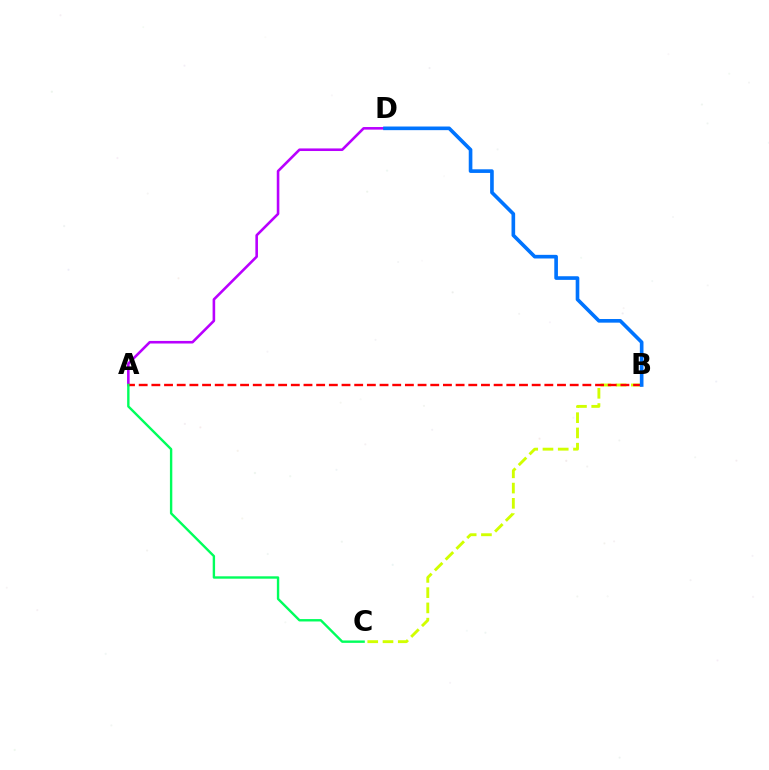{('A', 'D'): [{'color': '#b900ff', 'line_style': 'solid', 'thickness': 1.86}], ('B', 'C'): [{'color': '#d1ff00', 'line_style': 'dashed', 'thickness': 2.07}], ('A', 'B'): [{'color': '#ff0000', 'line_style': 'dashed', 'thickness': 1.72}], ('A', 'C'): [{'color': '#00ff5c', 'line_style': 'solid', 'thickness': 1.72}], ('B', 'D'): [{'color': '#0074ff', 'line_style': 'solid', 'thickness': 2.62}]}